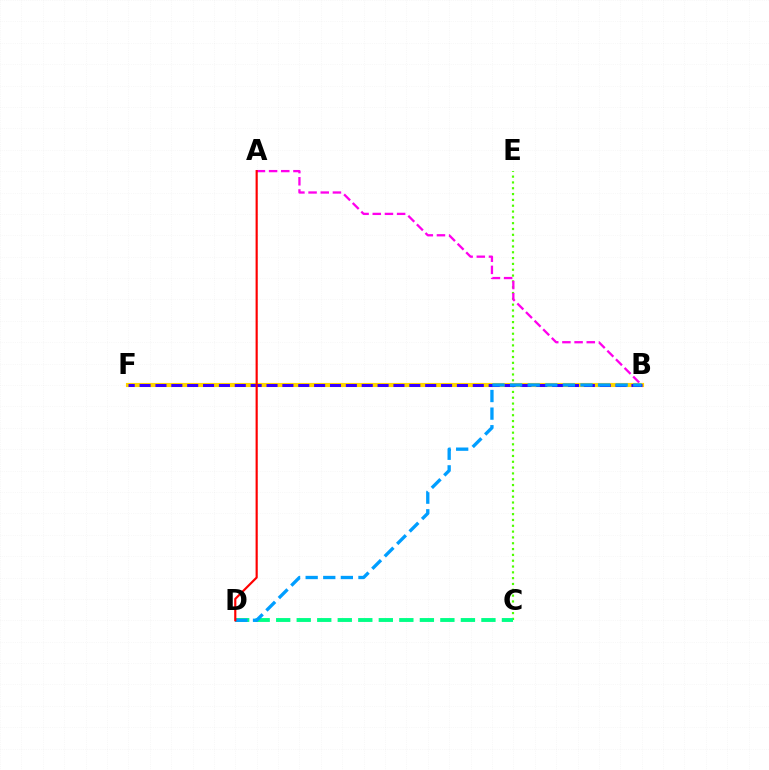{('C', 'E'): [{'color': '#4fff00', 'line_style': 'dotted', 'thickness': 1.58}], ('A', 'B'): [{'color': '#ff00ed', 'line_style': 'dashed', 'thickness': 1.65}], ('B', 'F'): [{'color': '#ffd500', 'line_style': 'solid', 'thickness': 2.96}, {'color': '#3700ff', 'line_style': 'dashed', 'thickness': 2.16}], ('C', 'D'): [{'color': '#00ff86', 'line_style': 'dashed', 'thickness': 2.79}], ('B', 'D'): [{'color': '#009eff', 'line_style': 'dashed', 'thickness': 2.39}], ('A', 'D'): [{'color': '#ff0000', 'line_style': 'solid', 'thickness': 1.56}]}